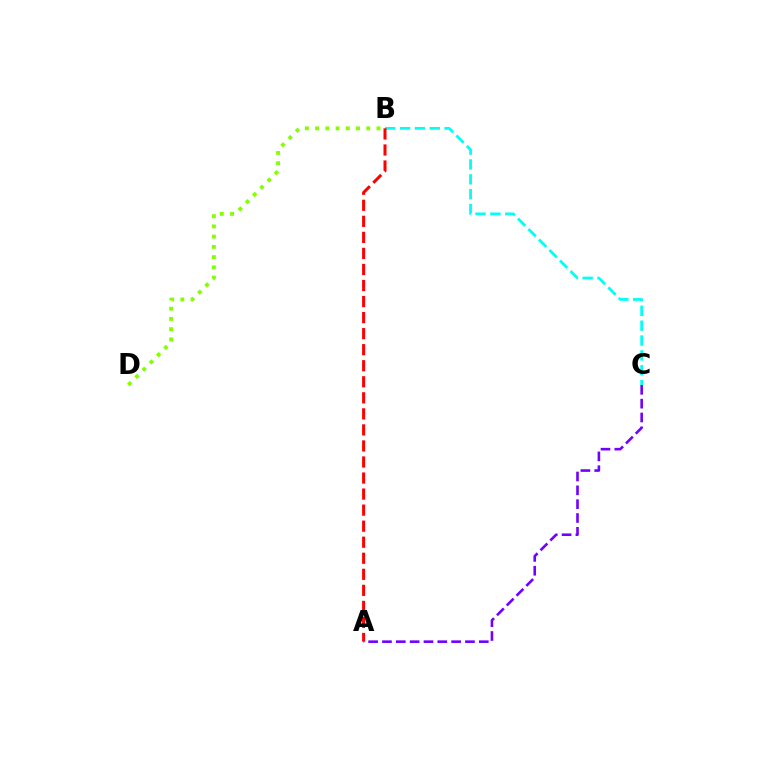{('A', 'C'): [{'color': '#7200ff', 'line_style': 'dashed', 'thickness': 1.88}], ('B', 'C'): [{'color': '#00fff6', 'line_style': 'dashed', 'thickness': 2.02}], ('B', 'D'): [{'color': '#84ff00', 'line_style': 'dotted', 'thickness': 2.78}], ('A', 'B'): [{'color': '#ff0000', 'line_style': 'dashed', 'thickness': 2.18}]}